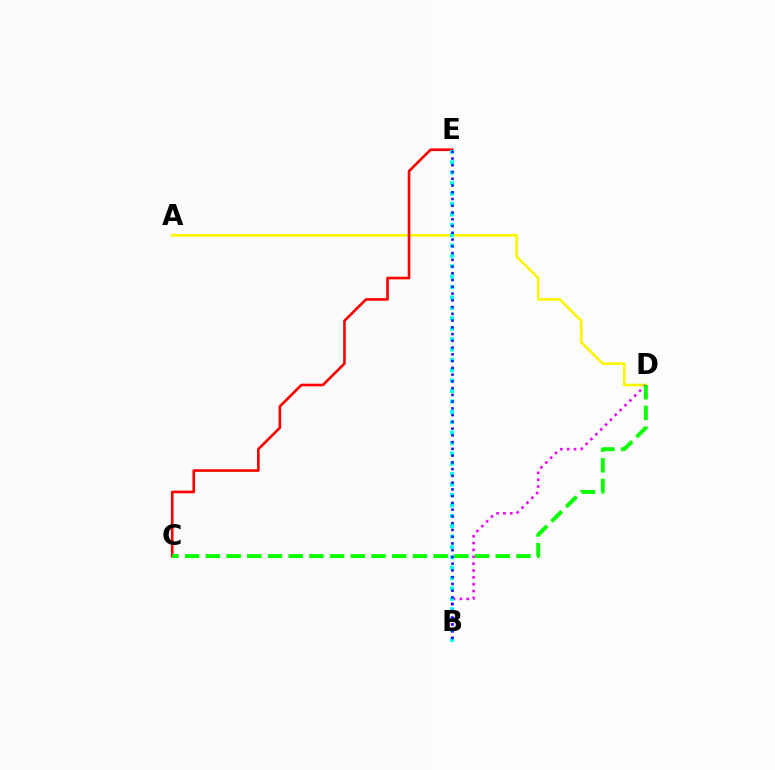{('A', 'D'): [{'color': '#fcf500', 'line_style': 'solid', 'thickness': 1.86}], ('C', 'E'): [{'color': '#ff0000', 'line_style': 'solid', 'thickness': 1.9}], ('B', 'D'): [{'color': '#ee00ff', 'line_style': 'dotted', 'thickness': 1.86}], ('B', 'E'): [{'color': '#00fff6', 'line_style': 'dotted', 'thickness': 2.82}, {'color': '#0010ff', 'line_style': 'dotted', 'thickness': 1.83}], ('C', 'D'): [{'color': '#08ff00', 'line_style': 'dashed', 'thickness': 2.81}]}